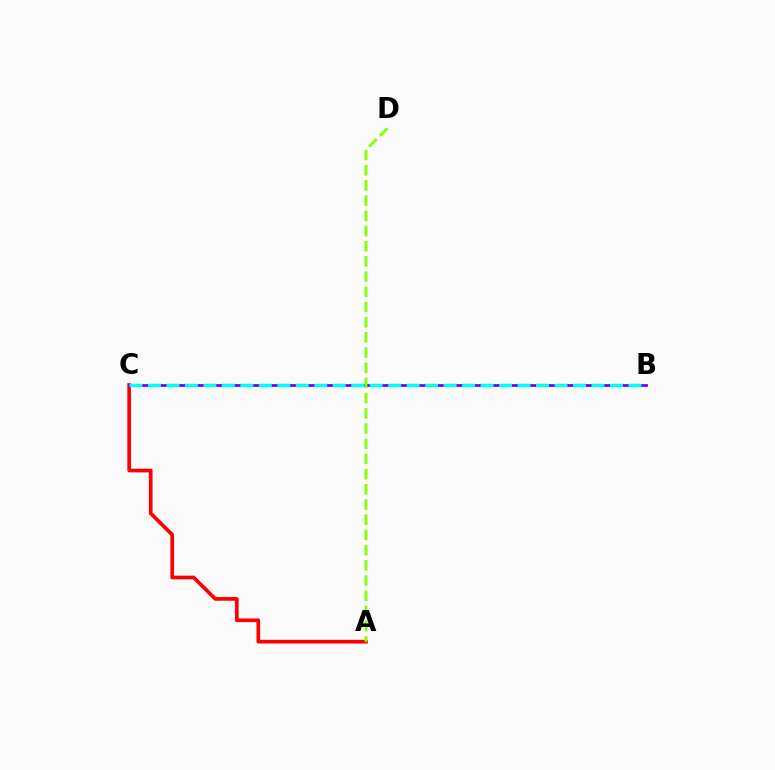{('A', 'C'): [{'color': '#ff0000', 'line_style': 'solid', 'thickness': 2.66}], ('B', 'C'): [{'color': '#7200ff', 'line_style': 'solid', 'thickness': 2.0}, {'color': '#00fff6', 'line_style': 'dashed', 'thickness': 2.51}], ('A', 'D'): [{'color': '#84ff00', 'line_style': 'dashed', 'thickness': 2.06}]}